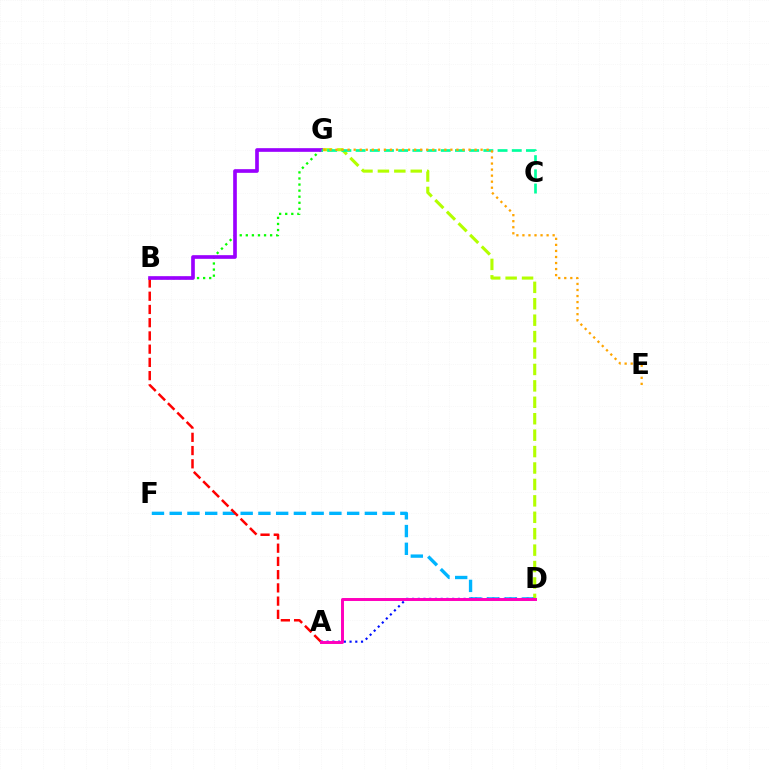{('D', 'F'): [{'color': '#00b5ff', 'line_style': 'dashed', 'thickness': 2.41}], ('A', 'B'): [{'color': '#ff0000', 'line_style': 'dashed', 'thickness': 1.8}], ('D', 'G'): [{'color': '#b3ff00', 'line_style': 'dashed', 'thickness': 2.23}], ('B', 'G'): [{'color': '#08ff00', 'line_style': 'dotted', 'thickness': 1.65}, {'color': '#9b00ff', 'line_style': 'solid', 'thickness': 2.64}], ('C', 'G'): [{'color': '#00ff9d', 'line_style': 'dashed', 'thickness': 1.93}], ('E', 'G'): [{'color': '#ffa500', 'line_style': 'dotted', 'thickness': 1.64}], ('A', 'D'): [{'color': '#0010ff', 'line_style': 'dotted', 'thickness': 1.56}, {'color': '#ff00bd', 'line_style': 'solid', 'thickness': 2.13}]}